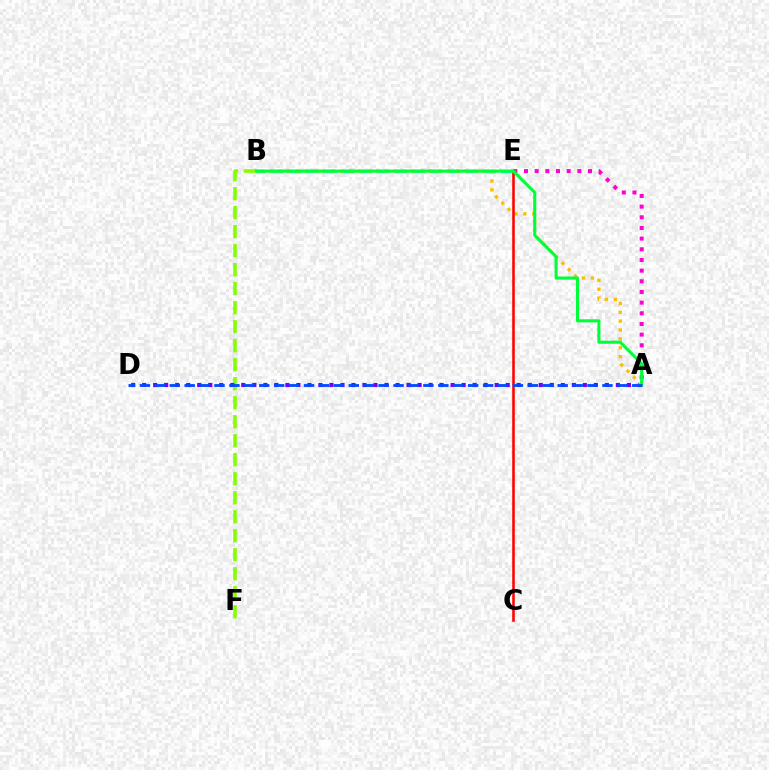{('B', 'F'): [{'color': '#84ff00', 'line_style': 'dashed', 'thickness': 2.58}], ('B', 'E'): [{'color': '#00fff6', 'line_style': 'dashed', 'thickness': 2.4}], ('A', 'D'): [{'color': '#7200ff', 'line_style': 'dotted', 'thickness': 2.99}, {'color': '#004bff', 'line_style': 'dashed', 'thickness': 2.03}], ('A', 'B'): [{'color': '#ffbd00', 'line_style': 'dotted', 'thickness': 2.41}, {'color': '#00ff39', 'line_style': 'solid', 'thickness': 2.22}], ('A', 'E'): [{'color': '#ff00cf', 'line_style': 'dotted', 'thickness': 2.9}], ('C', 'E'): [{'color': '#ff0000', 'line_style': 'solid', 'thickness': 1.84}]}